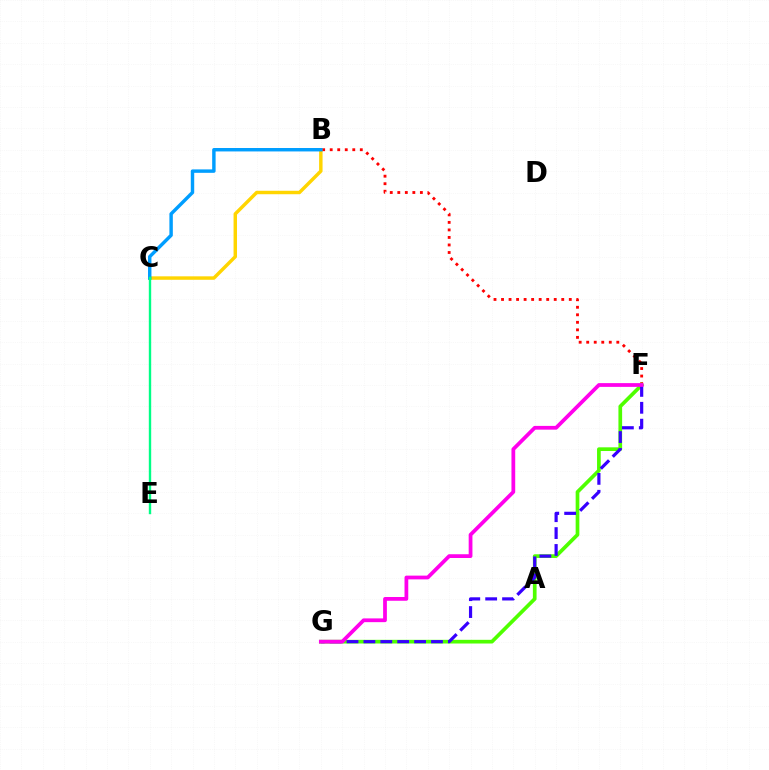{('B', 'C'): [{'color': '#ffd500', 'line_style': 'solid', 'thickness': 2.49}, {'color': '#009eff', 'line_style': 'solid', 'thickness': 2.47}], ('B', 'F'): [{'color': '#ff0000', 'line_style': 'dotted', 'thickness': 2.04}], ('F', 'G'): [{'color': '#4fff00', 'line_style': 'solid', 'thickness': 2.66}, {'color': '#3700ff', 'line_style': 'dashed', 'thickness': 2.29}, {'color': '#ff00ed', 'line_style': 'solid', 'thickness': 2.71}], ('C', 'E'): [{'color': '#00ff86', 'line_style': 'solid', 'thickness': 1.72}]}